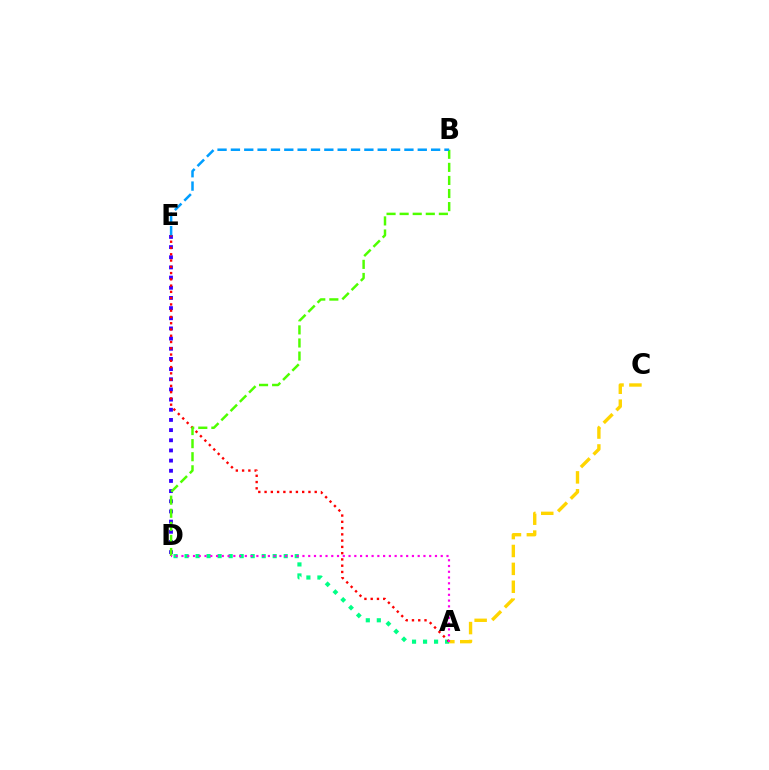{('D', 'E'): [{'color': '#3700ff', 'line_style': 'dotted', 'thickness': 2.76}], ('A', 'D'): [{'color': '#00ff86', 'line_style': 'dotted', 'thickness': 2.99}, {'color': '#ff00ed', 'line_style': 'dotted', 'thickness': 1.57}], ('A', 'E'): [{'color': '#ff0000', 'line_style': 'dotted', 'thickness': 1.7}], ('B', 'D'): [{'color': '#4fff00', 'line_style': 'dashed', 'thickness': 1.78}], ('A', 'C'): [{'color': '#ffd500', 'line_style': 'dashed', 'thickness': 2.43}], ('B', 'E'): [{'color': '#009eff', 'line_style': 'dashed', 'thickness': 1.81}]}